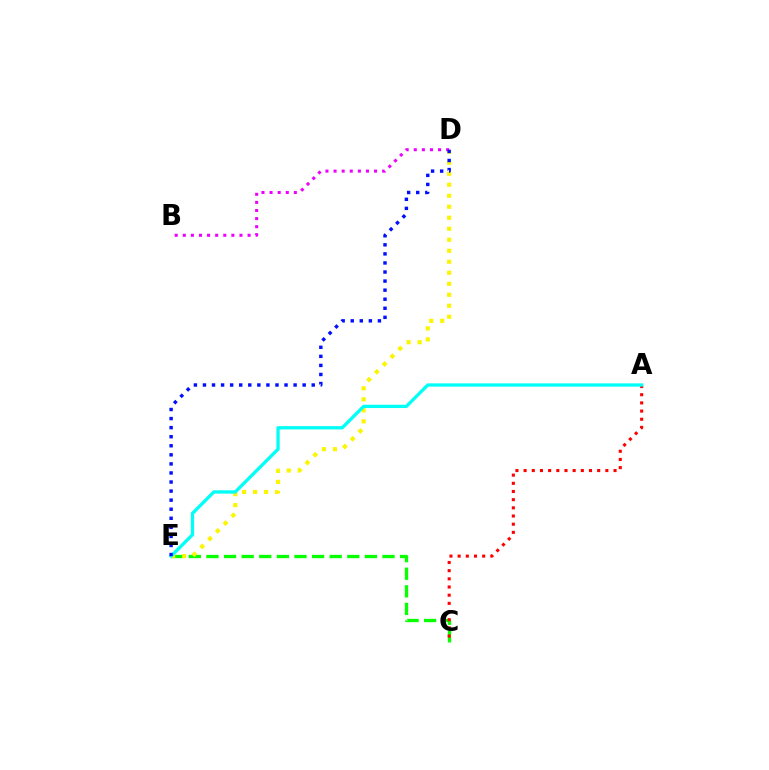{('C', 'E'): [{'color': '#08ff00', 'line_style': 'dashed', 'thickness': 2.39}], ('D', 'E'): [{'color': '#fcf500', 'line_style': 'dotted', 'thickness': 2.99}, {'color': '#0010ff', 'line_style': 'dotted', 'thickness': 2.46}], ('A', 'C'): [{'color': '#ff0000', 'line_style': 'dotted', 'thickness': 2.22}], ('B', 'D'): [{'color': '#ee00ff', 'line_style': 'dotted', 'thickness': 2.2}], ('A', 'E'): [{'color': '#00fff6', 'line_style': 'solid', 'thickness': 2.37}]}